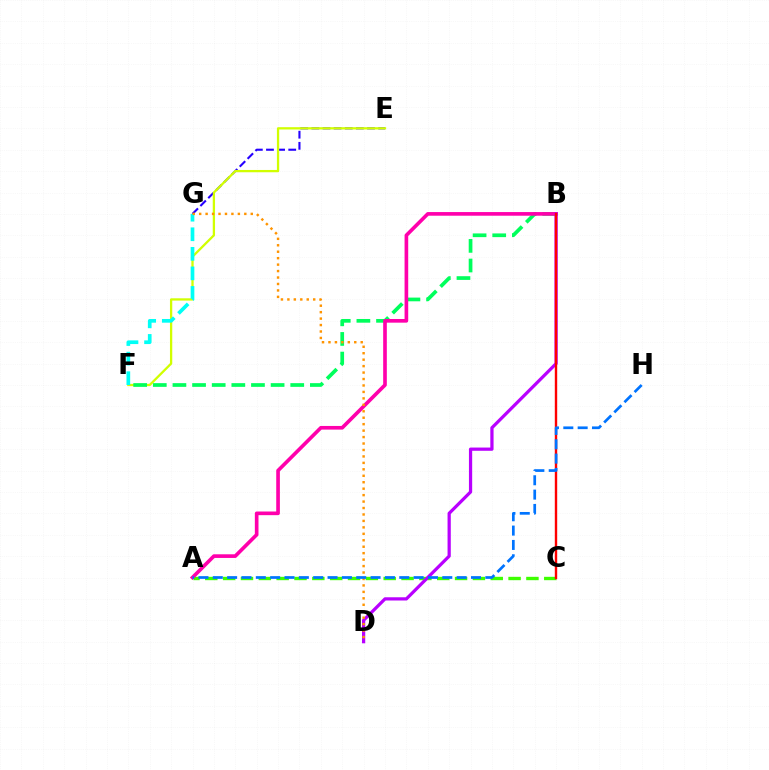{('A', 'C'): [{'color': '#3dff00', 'line_style': 'dashed', 'thickness': 2.42}], ('E', 'G'): [{'color': '#2500ff', 'line_style': 'dashed', 'thickness': 1.51}], ('E', 'F'): [{'color': '#d1ff00', 'line_style': 'solid', 'thickness': 1.65}], ('B', 'F'): [{'color': '#00ff5c', 'line_style': 'dashed', 'thickness': 2.67}], ('A', 'B'): [{'color': '#ff00ac', 'line_style': 'solid', 'thickness': 2.63}], ('B', 'D'): [{'color': '#b900ff', 'line_style': 'solid', 'thickness': 2.33}], ('F', 'G'): [{'color': '#00fff6', 'line_style': 'dashed', 'thickness': 2.66}], ('D', 'G'): [{'color': '#ff9400', 'line_style': 'dotted', 'thickness': 1.75}], ('B', 'C'): [{'color': '#ff0000', 'line_style': 'solid', 'thickness': 1.72}], ('A', 'H'): [{'color': '#0074ff', 'line_style': 'dashed', 'thickness': 1.95}]}